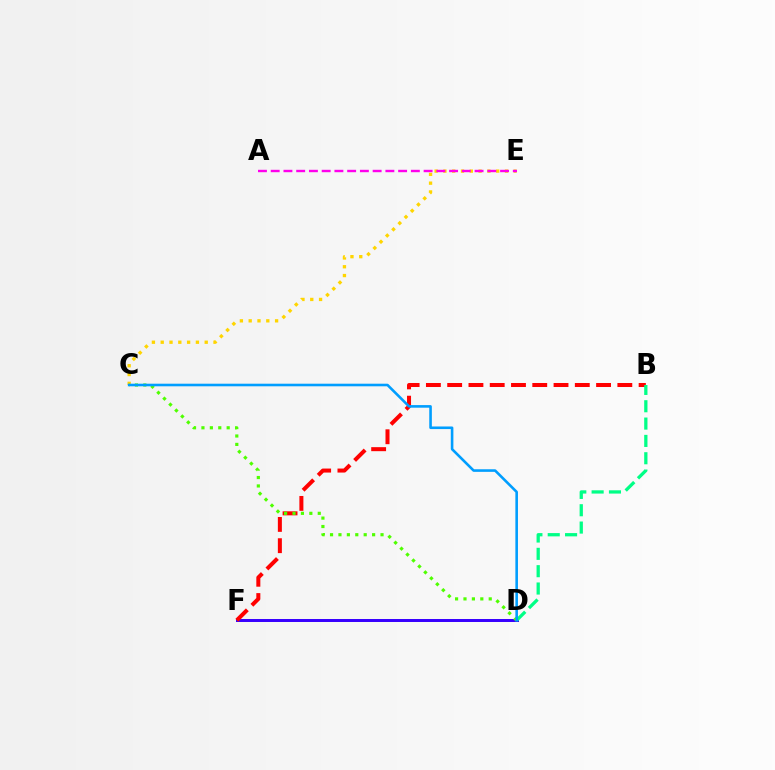{('C', 'E'): [{'color': '#ffd500', 'line_style': 'dotted', 'thickness': 2.39}], ('D', 'F'): [{'color': '#3700ff', 'line_style': 'solid', 'thickness': 2.14}], ('A', 'E'): [{'color': '#ff00ed', 'line_style': 'dashed', 'thickness': 1.73}], ('B', 'F'): [{'color': '#ff0000', 'line_style': 'dashed', 'thickness': 2.89}], ('B', 'D'): [{'color': '#00ff86', 'line_style': 'dashed', 'thickness': 2.35}], ('C', 'D'): [{'color': '#4fff00', 'line_style': 'dotted', 'thickness': 2.29}, {'color': '#009eff', 'line_style': 'solid', 'thickness': 1.87}]}